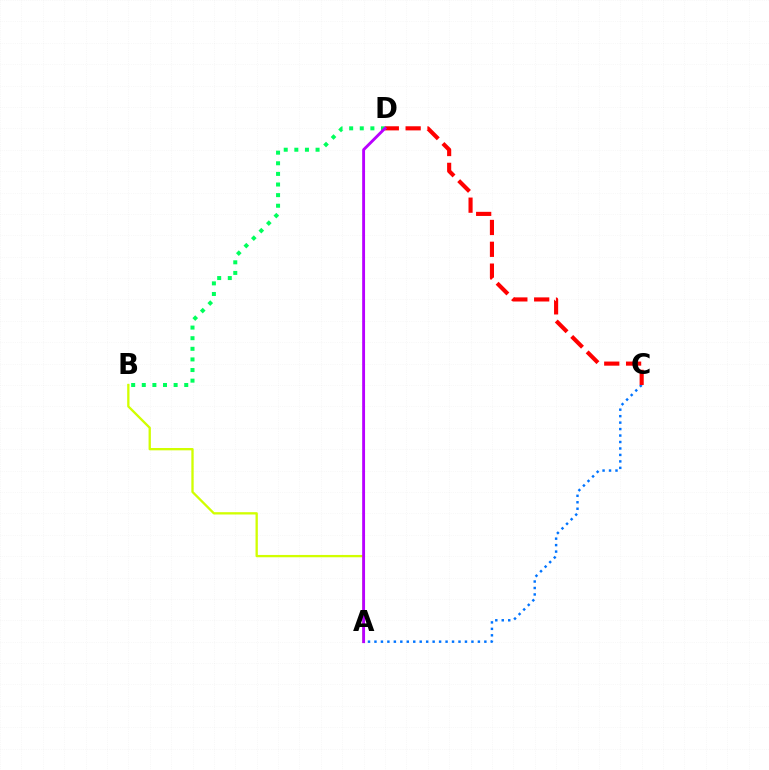{('A', 'B'): [{'color': '#d1ff00', 'line_style': 'solid', 'thickness': 1.67}], ('A', 'C'): [{'color': '#0074ff', 'line_style': 'dotted', 'thickness': 1.76}], ('B', 'D'): [{'color': '#00ff5c', 'line_style': 'dotted', 'thickness': 2.88}], ('C', 'D'): [{'color': '#ff0000', 'line_style': 'dashed', 'thickness': 2.97}], ('A', 'D'): [{'color': '#b900ff', 'line_style': 'solid', 'thickness': 2.07}]}